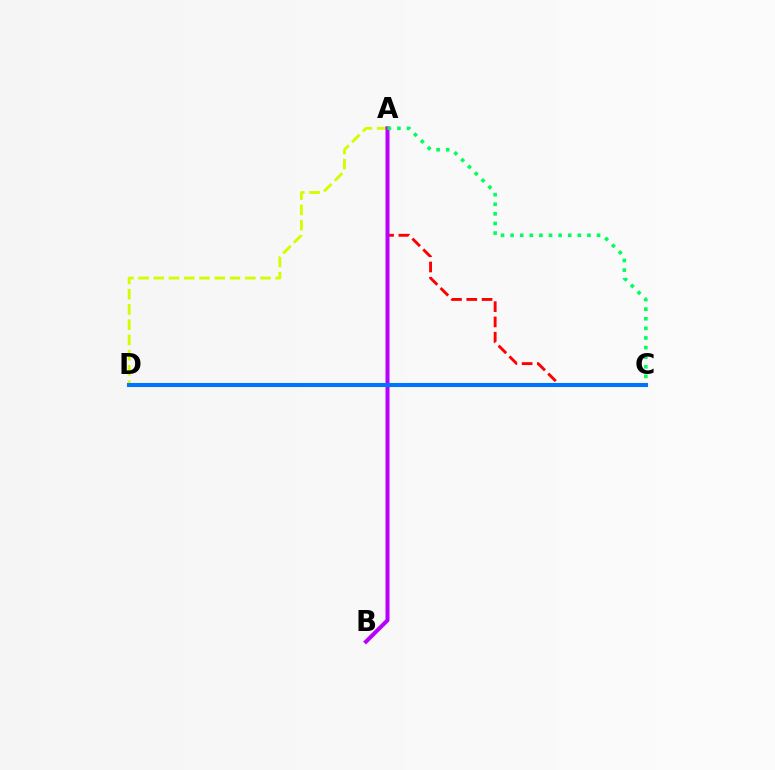{('A', 'D'): [{'color': '#d1ff00', 'line_style': 'dashed', 'thickness': 2.07}], ('A', 'C'): [{'color': '#ff0000', 'line_style': 'dashed', 'thickness': 2.08}, {'color': '#00ff5c', 'line_style': 'dotted', 'thickness': 2.61}], ('A', 'B'): [{'color': '#b900ff', 'line_style': 'solid', 'thickness': 2.89}], ('C', 'D'): [{'color': '#0074ff', 'line_style': 'solid', 'thickness': 2.93}]}